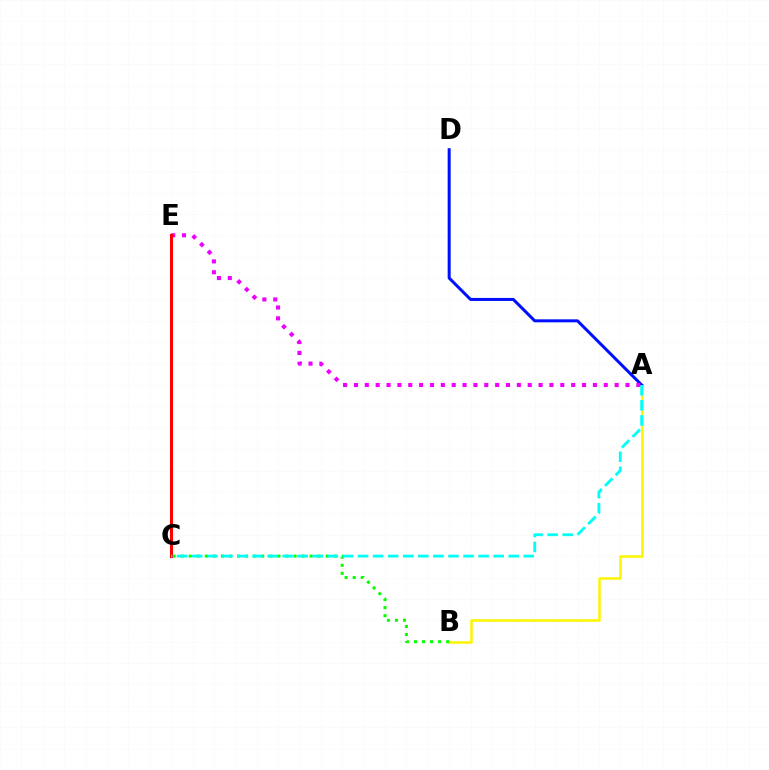{('A', 'B'): [{'color': '#fcf500', 'line_style': 'solid', 'thickness': 1.81}], ('A', 'D'): [{'color': '#0010ff', 'line_style': 'solid', 'thickness': 2.17}], ('B', 'C'): [{'color': '#08ff00', 'line_style': 'dotted', 'thickness': 2.19}], ('A', 'E'): [{'color': '#ee00ff', 'line_style': 'dotted', 'thickness': 2.95}], ('C', 'E'): [{'color': '#ff0000', 'line_style': 'solid', 'thickness': 2.21}], ('A', 'C'): [{'color': '#00fff6', 'line_style': 'dashed', 'thickness': 2.05}]}